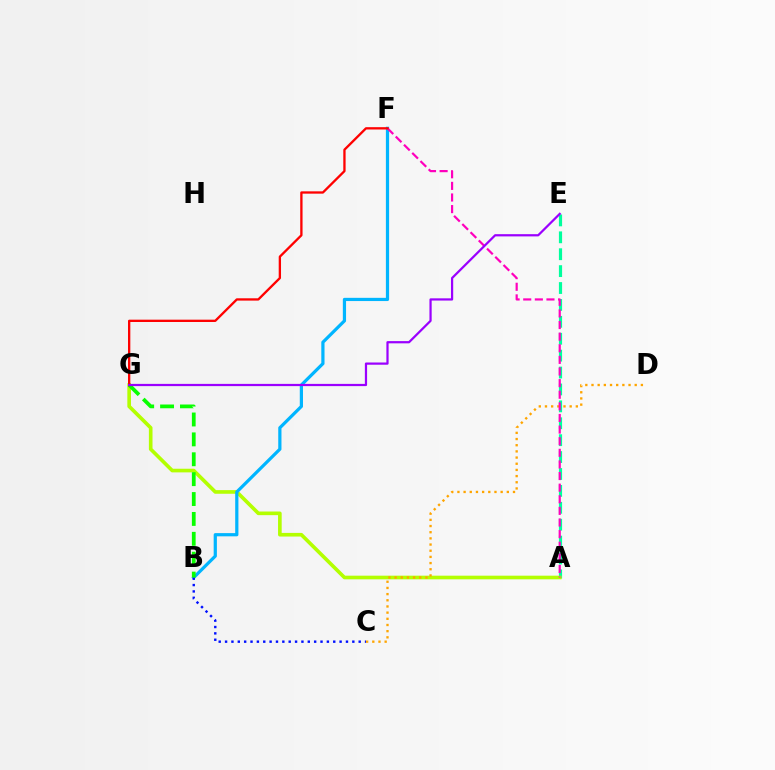{('A', 'E'): [{'color': '#00ff9d', 'line_style': 'dashed', 'thickness': 2.3}], ('A', 'G'): [{'color': '#b3ff00', 'line_style': 'solid', 'thickness': 2.62}], ('B', 'F'): [{'color': '#00b5ff', 'line_style': 'solid', 'thickness': 2.32}], ('B', 'C'): [{'color': '#0010ff', 'line_style': 'dotted', 'thickness': 1.73}], ('C', 'D'): [{'color': '#ffa500', 'line_style': 'dotted', 'thickness': 1.68}], ('A', 'F'): [{'color': '#ff00bd', 'line_style': 'dashed', 'thickness': 1.58}], ('B', 'G'): [{'color': '#08ff00', 'line_style': 'dashed', 'thickness': 2.7}], ('F', 'G'): [{'color': '#ff0000', 'line_style': 'solid', 'thickness': 1.67}], ('E', 'G'): [{'color': '#9b00ff', 'line_style': 'solid', 'thickness': 1.6}]}